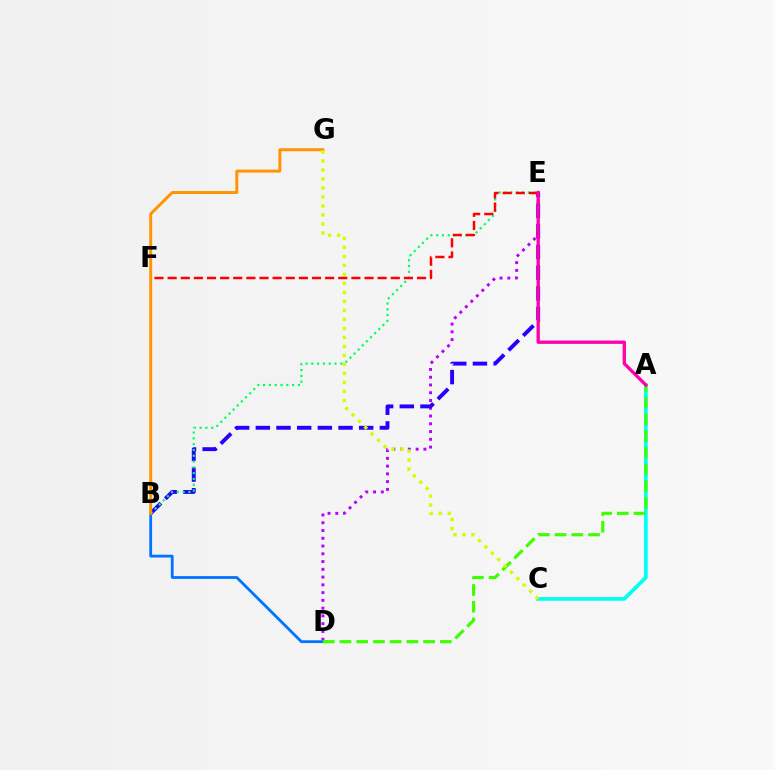{('A', 'C'): [{'color': '#00fff6', 'line_style': 'solid', 'thickness': 2.68}], ('D', 'E'): [{'color': '#b900ff', 'line_style': 'dotted', 'thickness': 2.11}], ('B', 'E'): [{'color': '#2500ff', 'line_style': 'dashed', 'thickness': 2.81}, {'color': '#00ff5c', 'line_style': 'dotted', 'thickness': 1.58}], ('B', 'D'): [{'color': '#0074ff', 'line_style': 'solid', 'thickness': 2.01}], ('B', 'G'): [{'color': '#ff9400', 'line_style': 'solid', 'thickness': 2.13}], ('A', 'D'): [{'color': '#3dff00', 'line_style': 'dashed', 'thickness': 2.27}], ('E', 'F'): [{'color': '#ff0000', 'line_style': 'dashed', 'thickness': 1.78}], ('C', 'G'): [{'color': '#d1ff00', 'line_style': 'dotted', 'thickness': 2.45}], ('A', 'E'): [{'color': '#ff00ac', 'line_style': 'solid', 'thickness': 2.38}]}